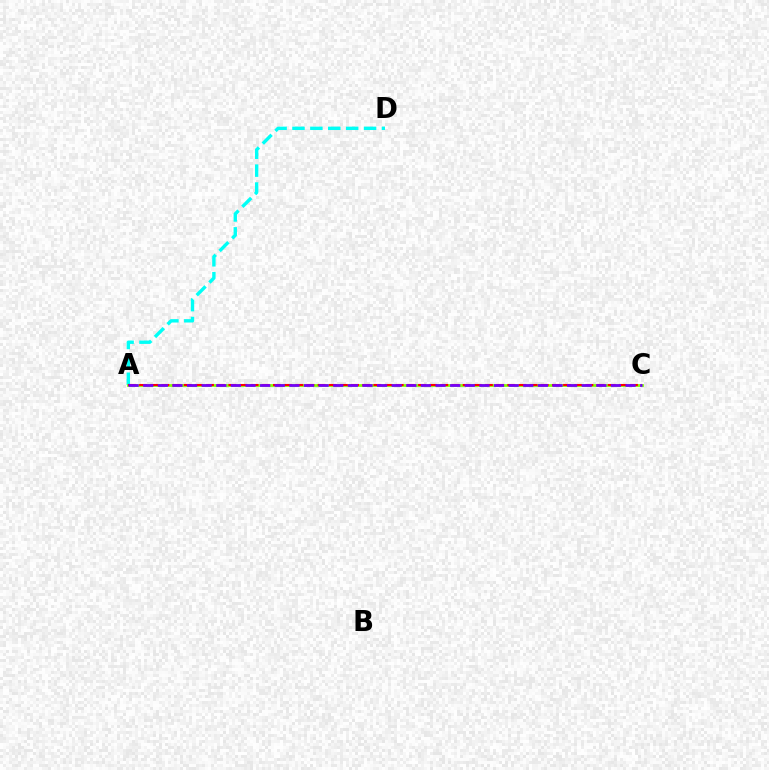{('A', 'D'): [{'color': '#00fff6', 'line_style': 'dashed', 'thickness': 2.43}], ('A', 'C'): [{'color': '#84ff00', 'line_style': 'solid', 'thickness': 2.01}, {'color': '#ff0000', 'line_style': 'dashed', 'thickness': 1.52}, {'color': '#7200ff', 'line_style': 'dashed', 'thickness': 1.99}]}